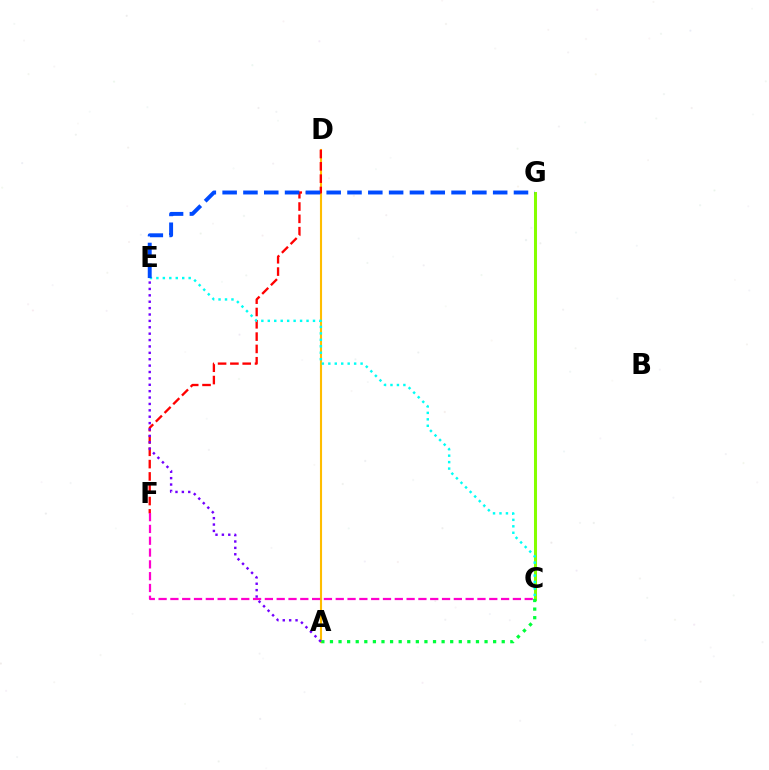{('A', 'D'): [{'color': '#ffbd00', 'line_style': 'solid', 'thickness': 1.52}], ('C', 'G'): [{'color': '#84ff00', 'line_style': 'solid', 'thickness': 2.19}], ('A', 'C'): [{'color': '#00ff39', 'line_style': 'dotted', 'thickness': 2.33}], ('D', 'F'): [{'color': '#ff0000', 'line_style': 'dashed', 'thickness': 1.67}], ('C', 'F'): [{'color': '#ff00cf', 'line_style': 'dashed', 'thickness': 1.6}], ('A', 'E'): [{'color': '#7200ff', 'line_style': 'dotted', 'thickness': 1.74}], ('C', 'E'): [{'color': '#00fff6', 'line_style': 'dotted', 'thickness': 1.75}], ('E', 'G'): [{'color': '#004bff', 'line_style': 'dashed', 'thickness': 2.83}]}